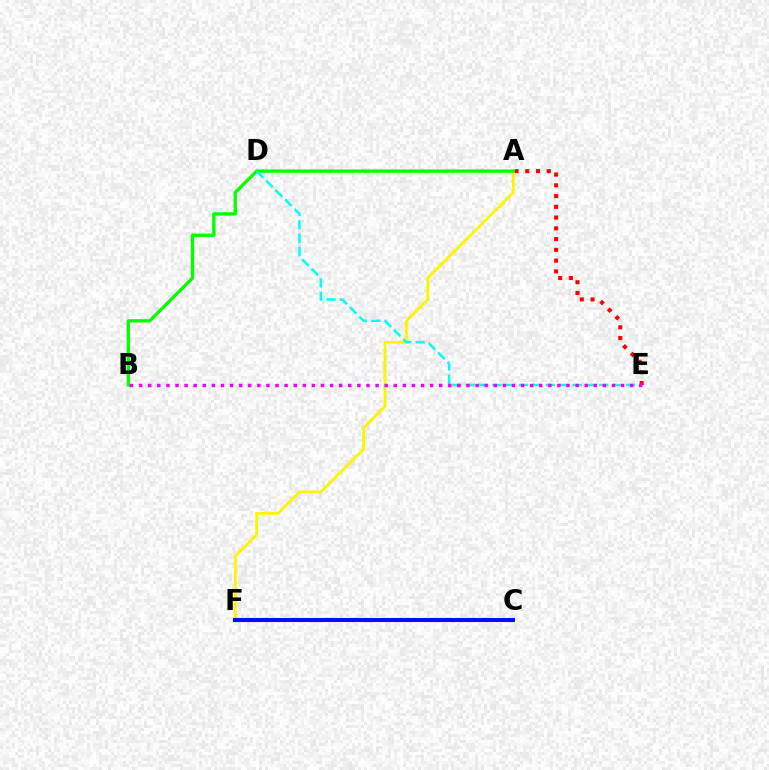{('A', 'E'): [{'color': '#ff0000', 'line_style': 'dotted', 'thickness': 2.92}], ('A', 'F'): [{'color': '#fcf500', 'line_style': 'solid', 'thickness': 2.04}], ('A', 'B'): [{'color': '#08ff00', 'line_style': 'solid', 'thickness': 2.41}], ('D', 'E'): [{'color': '#00fff6', 'line_style': 'dashed', 'thickness': 1.82}], ('C', 'F'): [{'color': '#0010ff', 'line_style': 'solid', 'thickness': 2.93}], ('B', 'E'): [{'color': '#ee00ff', 'line_style': 'dotted', 'thickness': 2.47}]}